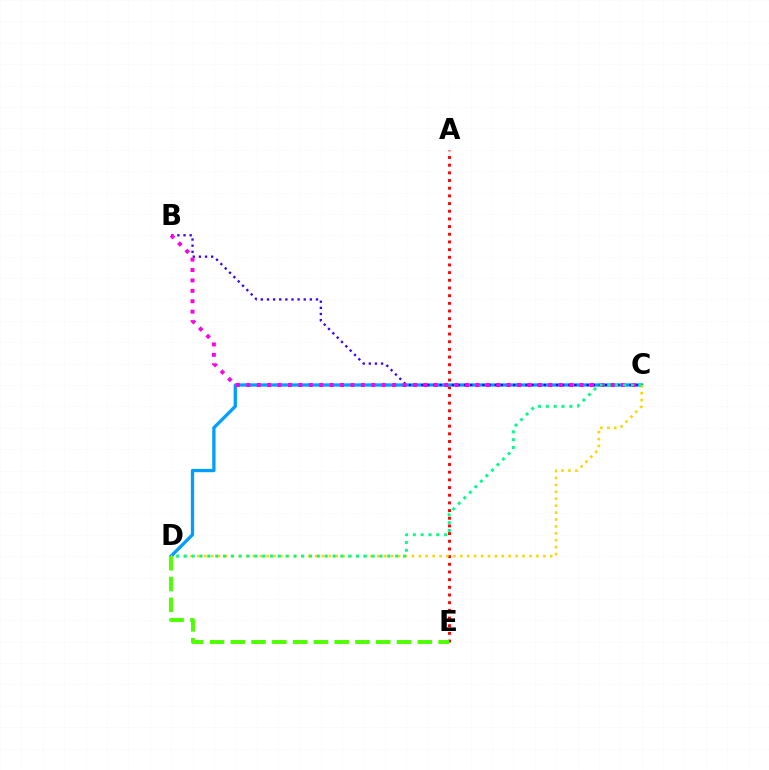{('A', 'E'): [{'color': '#ff0000', 'line_style': 'dotted', 'thickness': 2.09}], ('C', 'D'): [{'color': '#009eff', 'line_style': 'solid', 'thickness': 2.37}, {'color': '#ffd500', 'line_style': 'dotted', 'thickness': 1.88}, {'color': '#00ff86', 'line_style': 'dotted', 'thickness': 2.13}], ('B', 'C'): [{'color': '#3700ff', 'line_style': 'dotted', 'thickness': 1.66}, {'color': '#ff00ed', 'line_style': 'dotted', 'thickness': 2.83}], ('D', 'E'): [{'color': '#4fff00', 'line_style': 'dashed', 'thickness': 2.82}]}